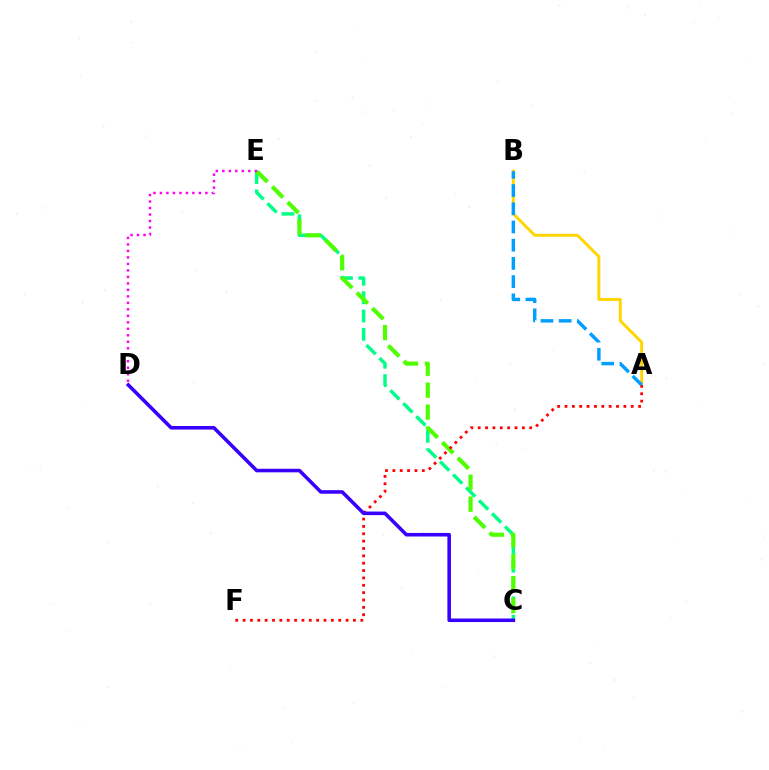{('C', 'E'): [{'color': '#00ff86', 'line_style': 'dashed', 'thickness': 2.49}, {'color': '#4fff00', 'line_style': 'dashed', 'thickness': 2.98}], ('A', 'B'): [{'color': '#ffd500', 'line_style': 'solid', 'thickness': 2.1}, {'color': '#009eff', 'line_style': 'dashed', 'thickness': 2.47}], ('D', 'E'): [{'color': '#ff00ed', 'line_style': 'dotted', 'thickness': 1.76}], ('A', 'F'): [{'color': '#ff0000', 'line_style': 'dotted', 'thickness': 2.0}], ('C', 'D'): [{'color': '#3700ff', 'line_style': 'solid', 'thickness': 2.56}]}